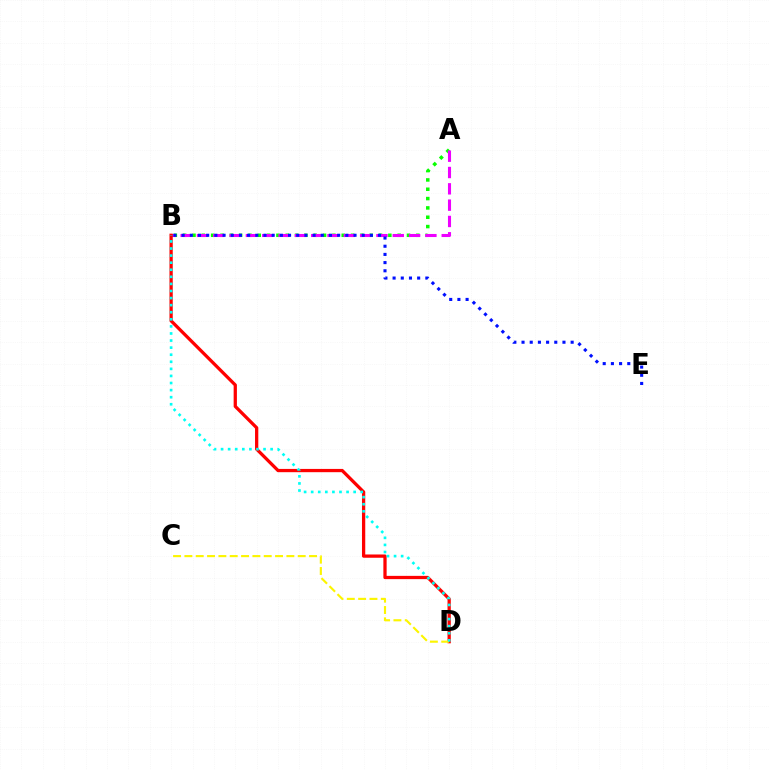{('A', 'B'): [{'color': '#08ff00', 'line_style': 'dotted', 'thickness': 2.53}, {'color': '#ee00ff', 'line_style': 'dashed', 'thickness': 2.22}], ('B', 'D'): [{'color': '#ff0000', 'line_style': 'solid', 'thickness': 2.35}, {'color': '#00fff6', 'line_style': 'dotted', 'thickness': 1.92}], ('C', 'D'): [{'color': '#fcf500', 'line_style': 'dashed', 'thickness': 1.54}], ('B', 'E'): [{'color': '#0010ff', 'line_style': 'dotted', 'thickness': 2.22}]}